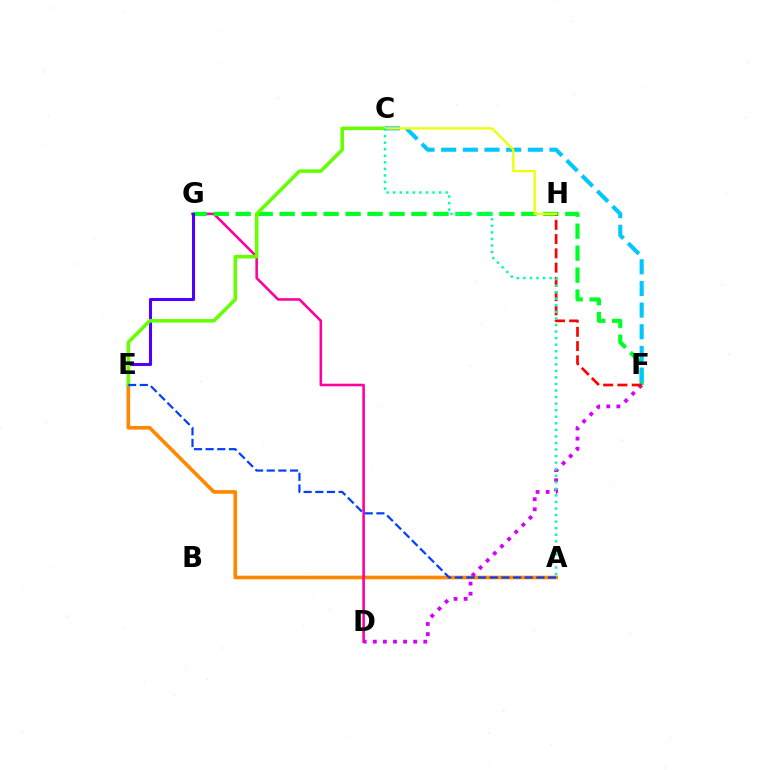{('A', 'E'): [{'color': '#ff8800', 'line_style': 'solid', 'thickness': 2.63}, {'color': '#003fff', 'line_style': 'dashed', 'thickness': 1.58}], ('D', 'G'): [{'color': '#ff00a0', 'line_style': 'solid', 'thickness': 1.86}], ('F', 'G'): [{'color': '#00ff27', 'line_style': 'dashed', 'thickness': 2.99}], ('E', 'G'): [{'color': '#4f00ff', 'line_style': 'solid', 'thickness': 2.2}], ('D', 'F'): [{'color': '#d600ff', 'line_style': 'dotted', 'thickness': 2.74}], ('C', 'E'): [{'color': '#66ff00', 'line_style': 'solid', 'thickness': 2.55}], ('F', 'H'): [{'color': '#ff0000', 'line_style': 'dashed', 'thickness': 1.94}], ('C', 'F'): [{'color': '#00c7ff', 'line_style': 'dashed', 'thickness': 2.94}], ('C', 'H'): [{'color': '#eeff00', 'line_style': 'solid', 'thickness': 1.65}], ('A', 'C'): [{'color': '#00ffaf', 'line_style': 'dotted', 'thickness': 1.78}]}